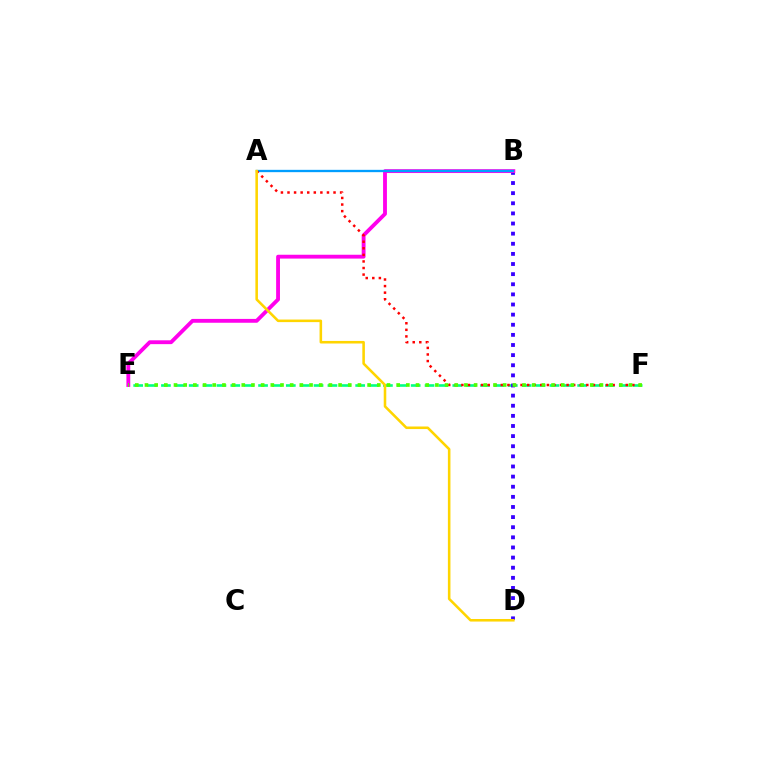{('E', 'F'): [{'color': '#00ff86', 'line_style': 'dashed', 'thickness': 1.88}, {'color': '#4fff00', 'line_style': 'dotted', 'thickness': 2.63}], ('B', 'D'): [{'color': '#3700ff', 'line_style': 'dotted', 'thickness': 2.75}], ('B', 'E'): [{'color': '#ff00ed', 'line_style': 'solid', 'thickness': 2.77}], ('A', 'B'): [{'color': '#009eff', 'line_style': 'solid', 'thickness': 1.67}], ('A', 'F'): [{'color': '#ff0000', 'line_style': 'dotted', 'thickness': 1.79}], ('A', 'D'): [{'color': '#ffd500', 'line_style': 'solid', 'thickness': 1.85}]}